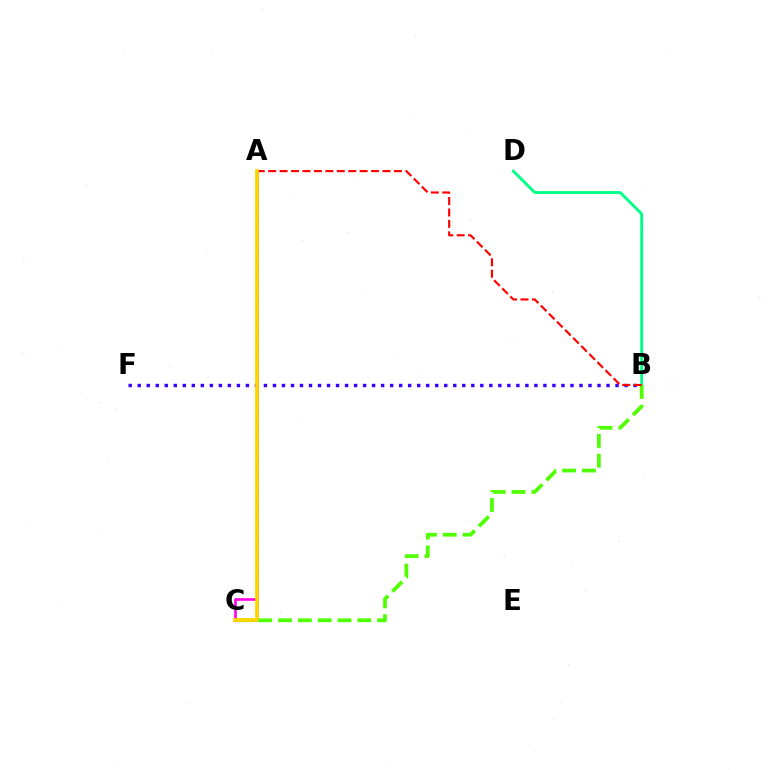{('B', 'F'): [{'color': '#3700ff', 'line_style': 'dotted', 'thickness': 2.45}], ('A', 'C'): [{'color': '#009eff', 'line_style': 'dashed', 'thickness': 2.17}, {'color': '#ff00ed', 'line_style': 'solid', 'thickness': 1.89}, {'color': '#ffd500', 'line_style': 'solid', 'thickness': 2.71}], ('B', 'D'): [{'color': '#00ff86', 'line_style': 'solid', 'thickness': 2.06}], ('B', 'C'): [{'color': '#4fff00', 'line_style': 'dashed', 'thickness': 2.69}], ('A', 'B'): [{'color': '#ff0000', 'line_style': 'dashed', 'thickness': 1.55}]}